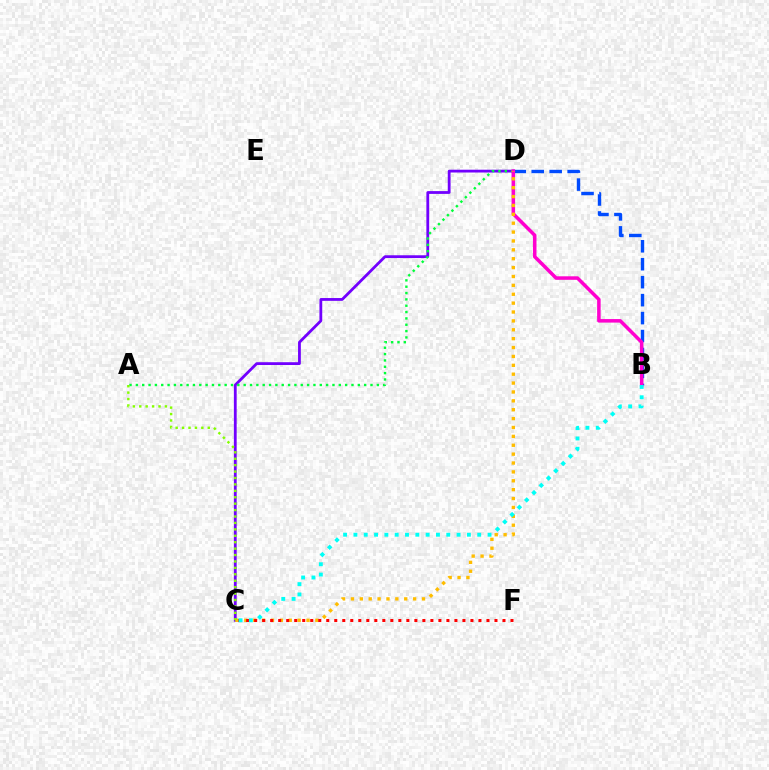{('C', 'D'): [{'color': '#7200ff', 'line_style': 'solid', 'thickness': 2.01}, {'color': '#ffbd00', 'line_style': 'dotted', 'thickness': 2.41}], ('B', 'D'): [{'color': '#004bff', 'line_style': 'dashed', 'thickness': 2.44}, {'color': '#ff00cf', 'line_style': 'solid', 'thickness': 2.53}], ('A', 'D'): [{'color': '#00ff39', 'line_style': 'dotted', 'thickness': 1.72}], ('C', 'F'): [{'color': '#ff0000', 'line_style': 'dotted', 'thickness': 2.18}], ('B', 'C'): [{'color': '#00fff6', 'line_style': 'dotted', 'thickness': 2.8}], ('A', 'C'): [{'color': '#84ff00', 'line_style': 'dotted', 'thickness': 1.74}]}